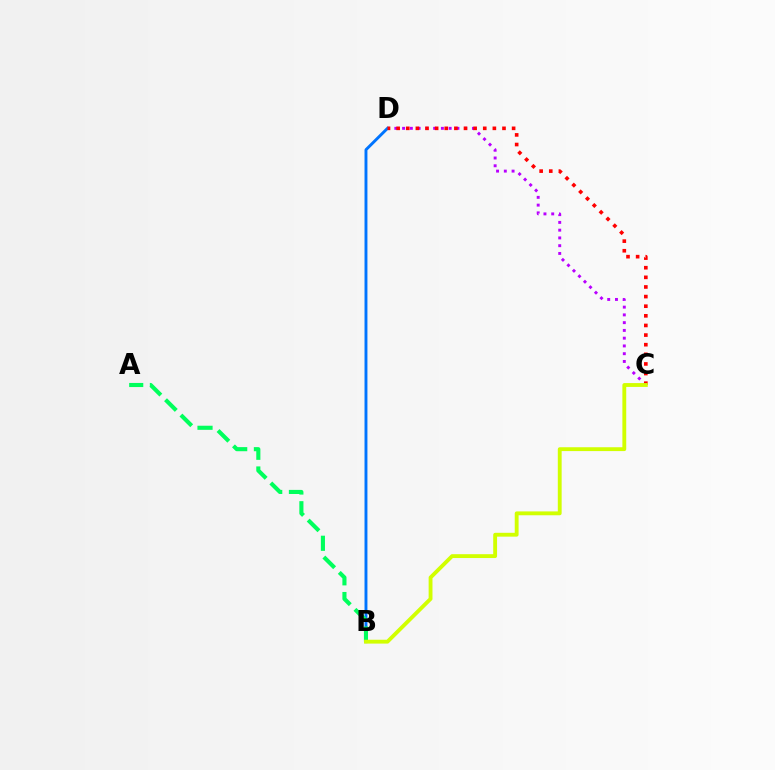{('C', 'D'): [{'color': '#b900ff', 'line_style': 'dotted', 'thickness': 2.11}, {'color': '#ff0000', 'line_style': 'dotted', 'thickness': 2.61}], ('B', 'D'): [{'color': '#0074ff', 'line_style': 'solid', 'thickness': 2.09}], ('A', 'B'): [{'color': '#00ff5c', 'line_style': 'dashed', 'thickness': 2.95}], ('B', 'C'): [{'color': '#d1ff00', 'line_style': 'solid', 'thickness': 2.77}]}